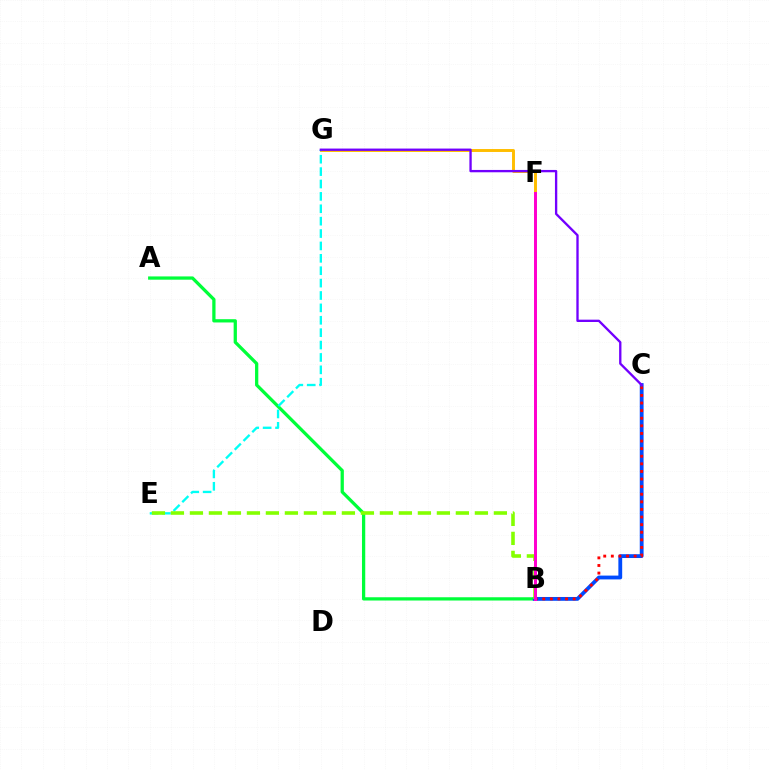{('A', 'B'): [{'color': '#00ff39', 'line_style': 'solid', 'thickness': 2.35}], ('B', 'C'): [{'color': '#004bff', 'line_style': 'solid', 'thickness': 2.75}, {'color': '#ff0000', 'line_style': 'dotted', 'thickness': 2.07}], ('F', 'G'): [{'color': '#ffbd00', 'line_style': 'solid', 'thickness': 2.11}], ('E', 'G'): [{'color': '#00fff6', 'line_style': 'dashed', 'thickness': 1.68}], ('B', 'E'): [{'color': '#84ff00', 'line_style': 'dashed', 'thickness': 2.58}], ('C', 'G'): [{'color': '#7200ff', 'line_style': 'solid', 'thickness': 1.68}], ('B', 'F'): [{'color': '#ff00cf', 'line_style': 'solid', 'thickness': 2.15}]}